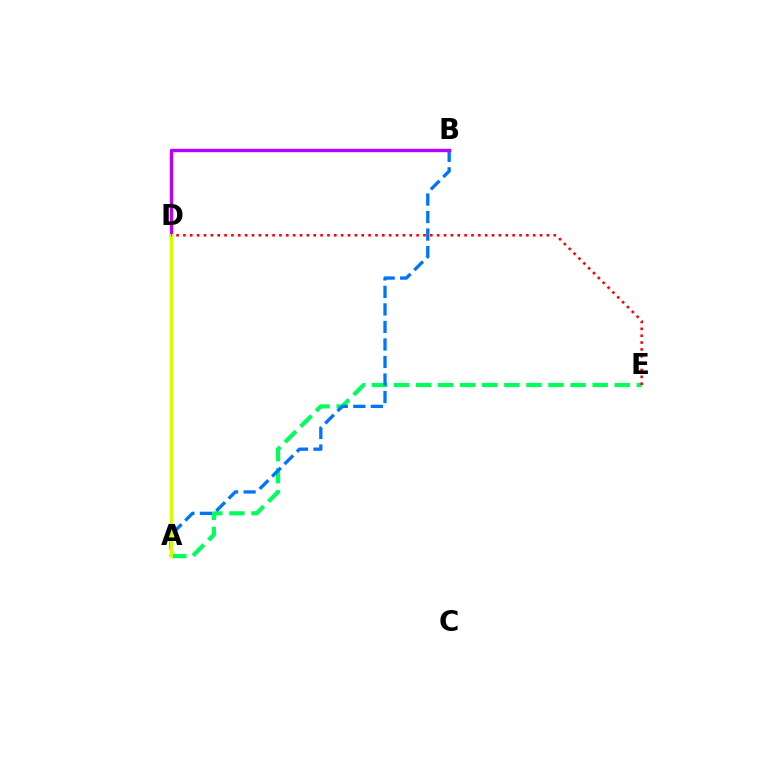{('A', 'E'): [{'color': '#00ff5c', 'line_style': 'dashed', 'thickness': 3.0}], ('A', 'B'): [{'color': '#0074ff', 'line_style': 'dashed', 'thickness': 2.38}], ('B', 'D'): [{'color': '#b900ff', 'line_style': 'solid', 'thickness': 2.44}], ('A', 'D'): [{'color': '#d1ff00', 'line_style': 'solid', 'thickness': 2.15}], ('D', 'E'): [{'color': '#ff0000', 'line_style': 'dotted', 'thickness': 1.86}]}